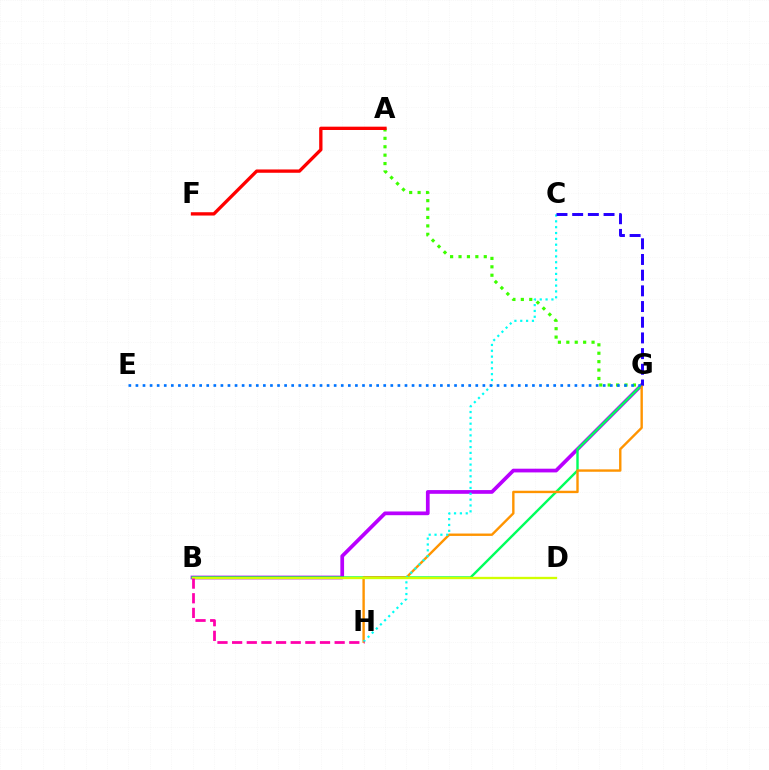{('B', 'G'): [{'color': '#b900ff', 'line_style': 'solid', 'thickness': 2.68}, {'color': '#00ff5c', 'line_style': 'solid', 'thickness': 1.73}], ('G', 'H'): [{'color': '#ff9400', 'line_style': 'solid', 'thickness': 1.72}], ('C', 'H'): [{'color': '#00fff6', 'line_style': 'dotted', 'thickness': 1.59}], ('A', 'G'): [{'color': '#3dff00', 'line_style': 'dotted', 'thickness': 2.29}], ('A', 'F'): [{'color': '#ff0000', 'line_style': 'solid', 'thickness': 2.39}], ('B', 'D'): [{'color': '#d1ff00', 'line_style': 'solid', 'thickness': 1.68}], ('E', 'G'): [{'color': '#0074ff', 'line_style': 'dotted', 'thickness': 1.92}], ('C', 'G'): [{'color': '#2500ff', 'line_style': 'dashed', 'thickness': 2.13}], ('B', 'H'): [{'color': '#ff00ac', 'line_style': 'dashed', 'thickness': 1.99}]}